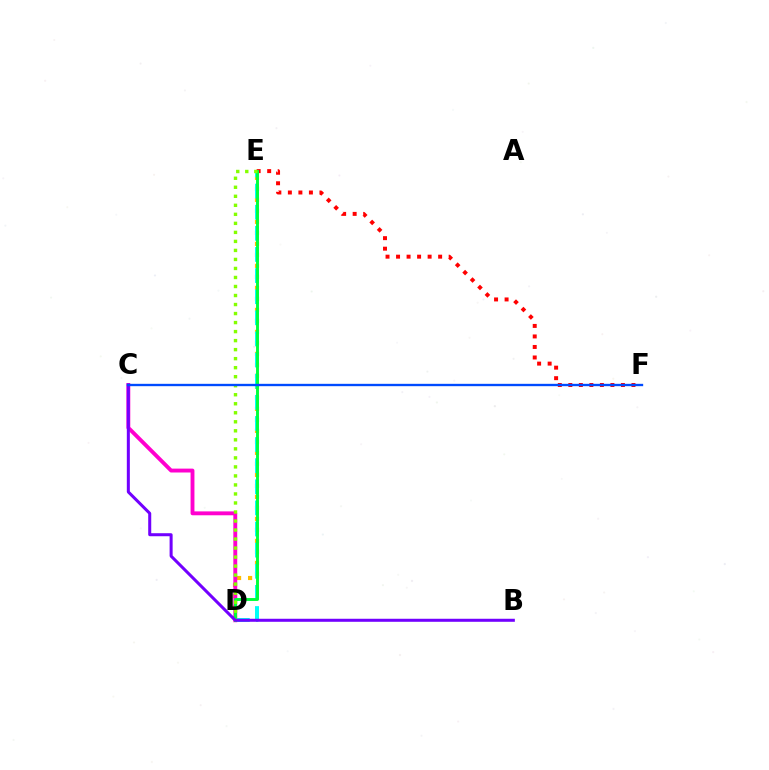{('E', 'F'): [{'color': '#ff0000', 'line_style': 'dotted', 'thickness': 2.86}], ('D', 'E'): [{'color': '#ffbd00', 'line_style': 'dotted', 'thickness': 2.99}, {'color': '#00fff6', 'line_style': 'dashed', 'thickness': 2.87}, {'color': '#00ff39', 'line_style': 'solid', 'thickness': 2.1}, {'color': '#84ff00', 'line_style': 'dotted', 'thickness': 2.45}], ('C', 'D'): [{'color': '#ff00cf', 'line_style': 'solid', 'thickness': 2.8}], ('B', 'C'): [{'color': '#7200ff', 'line_style': 'solid', 'thickness': 2.18}], ('C', 'F'): [{'color': '#004bff', 'line_style': 'solid', 'thickness': 1.7}]}